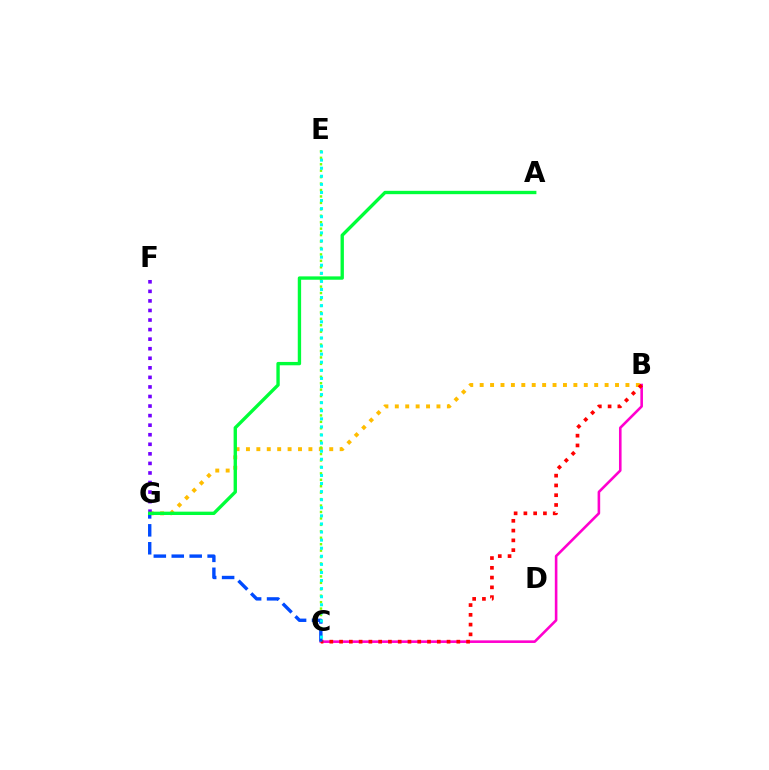{('B', 'G'): [{'color': '#ffbd00', 'line_style': 'dotted', 'thickness': 2.83}], ('B', 'C'): [{'color': '#ff00cf', 'line_style': 'solid', 'thickness': 1.87}, {'color': '#ff0000', 'line_style': 'dotted', 'thickness': 2.65}], ('C', 'E'): [{'color': '#84ff00', 'line_style': 'dotted', 'thickness': 1.75}, {'color': '#00fff6', 'line_style': 'dotted', 'thickness': 2.2}], ('C', 'G'): [{'color': '#004bff', 'line_style': 'dashed', 'thickness': 2.44}], ('F', 'G'): [{'color': '#7200ff', 'line_style': 'dotted', 'thickness': 2.6}], ('A', 'G'): [{'color': '#00ff39', 'line_style': 'solid', 'thickness': 2.42}]}